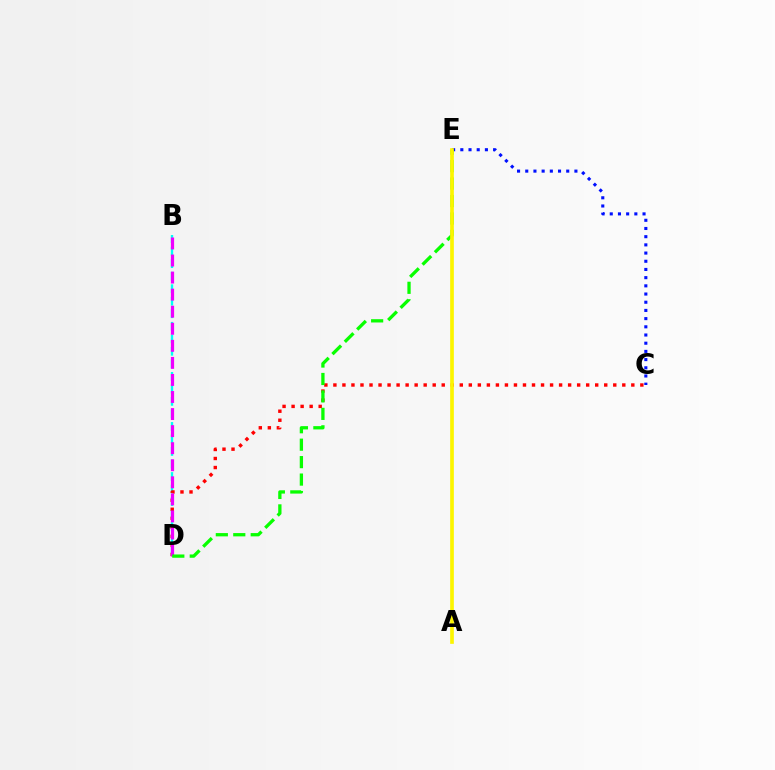{('B', 'D'): [{'color': '#00fff6', 'line_style': 'dashed', 'thickness': 1.7}, {'color': '#ee00ff', 'line_style': 'dashed', 'thickness': 2.32}], ('C', 'E'): [{'color': '#0010ff', 'line_style': 'dotted', 'thickness': 2.23}], ('C', 'D'): [{'color': '#ff0000', 'line_style': 'dotted', 'thickness': 2.45}], ('D', 'E'): [{'color': '#08ff00', 'line_style': 'dashed', 'thickness': 2.37}], ('A', 'E'): [{'color': '#fcf500', 'line_style': 'solid', 'thickness': 2.65}]}